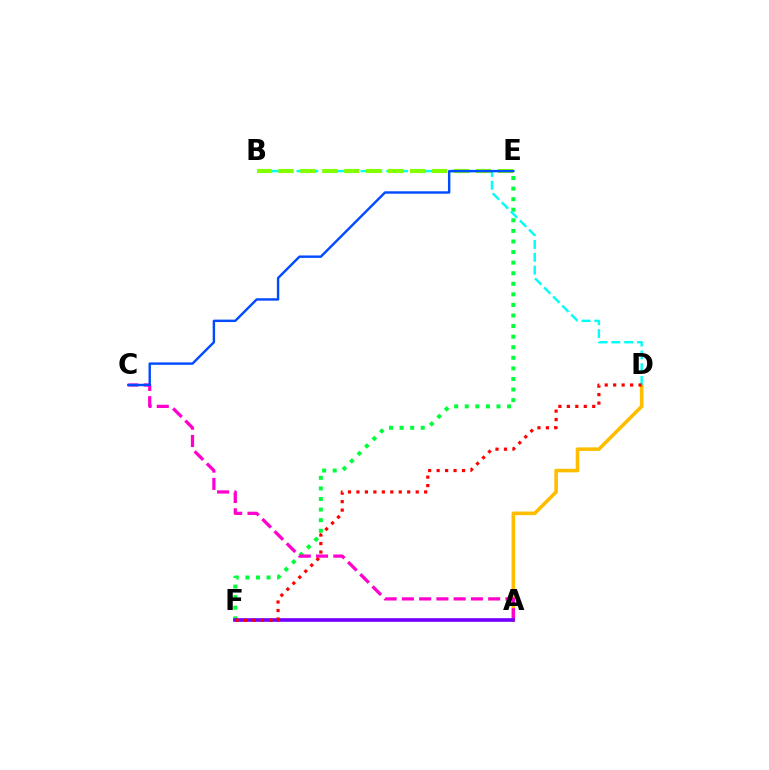{('E', 'F'): [{'color': '#00ff39', 'line_style': 'dotted', 'thickness': 2.87}], ('A', 'D'): [{'color': '#ffbd00', 'line_style': 'solid', 'thickness': 2.59}], ('A', 'C'): [{'color': '#ff00cf', 'line_style': 'dashed', 'thickness': 2.34}], ('A', 'F'): [{'color': '#7200ff', 'line_style': 'solid', 'thickness': 2.63}], ('B', 'D'): [{'color': '#00fff6', 'line_style': 'dashed', 'thickness': 1.74}], ('B', 'E'): [{'color': '#84ff00', 'line_style': 'dashed', 'thickness': 2.98}], ('C', 'E'): [{'color': '#004bff', 'line_style': 'solid', 'thickness': 1.74}], ('D', 'F'): [{'color': '#ff0000', 'line_style': 'dotted', 'thickness': 2.3}]}